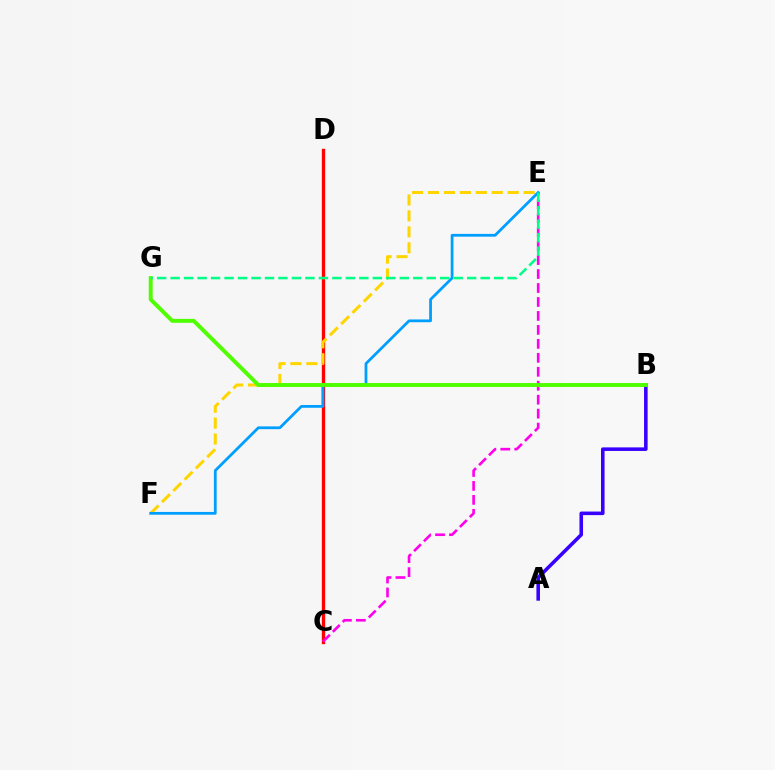{('C', 'D'): [{'color': '#ff0000', 'line_style': 'solid', 'thickness': 2.41}], ('C', 'E'): [{'color': '#ff00ed', 'line_style': 'dashed', 'thickness': 1.9}], ('E', 'F'): [{'color': '#ffd500', 'line_style': 'dashed', 'thickness': 2.17}, {'color': '#009eff', 'line_style': 'solid', 'thickness': 1.99}], ('A', 'B'): [{'color': '#3700ff', 'line_style': 'solid', 'thickness': 2.56}], ('B', 'G'): [{'color': '#4fff00', 'line_style': 'solid', 'thickness': 2.83}], ('E', 'G'): [{'color': '#00ff86', 'line_style': 'dashed', 'thickness': 1.83}]}